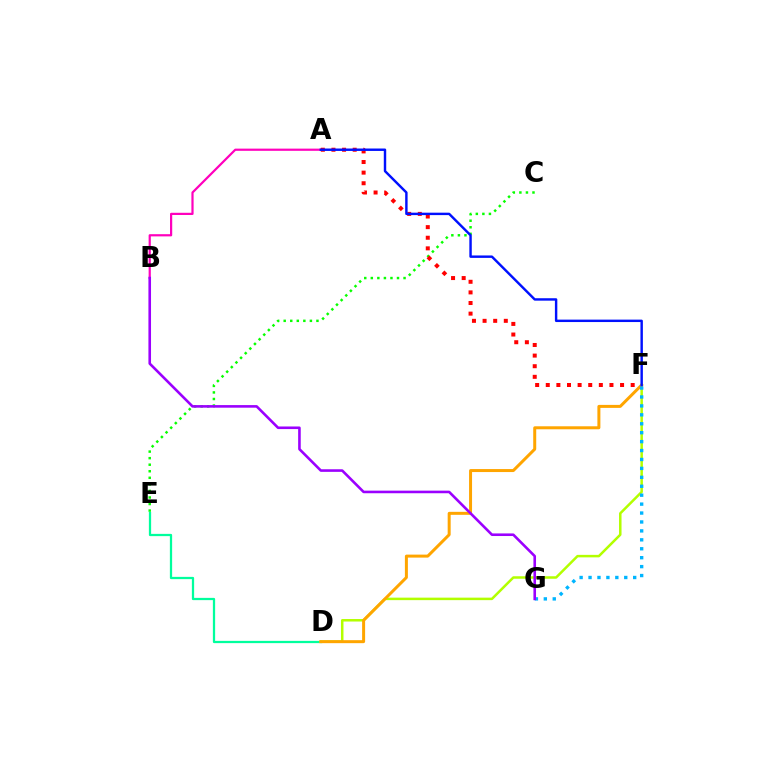{('C', 'E'): [{'color': '#08ff00', 'line_style': 'dotted', 'thickness': 1.78}], ('D', 'E'): [{'color': '#00ff9d', 'line_style': 'solid', 'thickness': 1.63}], ('A', 'B'): [{'color': '#ff00bd', 'line_style': 'solid', 'thickness': 1.59}], ('A', 'F'): [{'color': '#ff0000', 'line_style': 'dotted', 'thickness': 2.88}, {'color': '#0010ff', 'line_style': 'solid', 'thickness': 1.75}], ('D', 'F'): [{'color': '#b3ff00', 'line_style': 'solid', 'thickness': 1.8}, {'color': '#ffa500', 'line_style': 'solid', 'thickness': 2.16}], ('F', 'G'): [{'color': '#00b5ff', 'line_style': 'dotted', 'thickness': 2.43}], ('B', 'G'): [{'color': '#9b00ff', 'line_style': 'solid', 'thickness': 1.87}]}